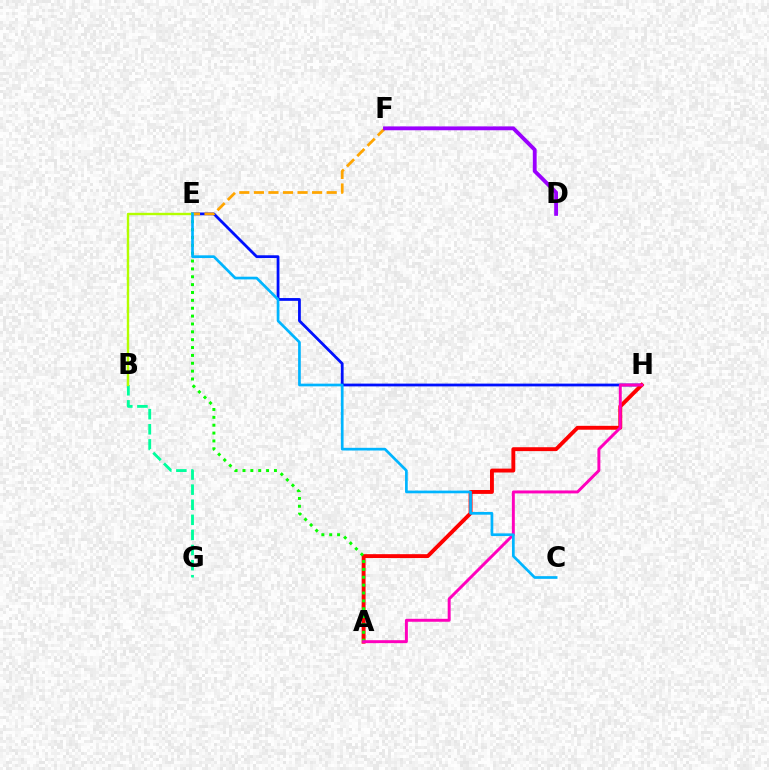{('E', 'H'): [{'color': '#0010ff', 'line_style': 'solid', 'thickness': 2.0}], ('A', 'H'): [{'color': '#ff0000', 'line_style': 'solid', 'thickness': 2.8}, {'color': '#ff00bd', 'line_style': 'solid', 'thickness': 2.12}], ('A', 'E'): [{'color': '#08ff00', 'line_style': 'dotted', 'thickness': 2.14}], ('E', 'F'): [{'color': '#ffa500', 'line_style': 'dashed', 'thickness': 1.98}], ('B', 'G'): [{'color': '#00ff9d', 'line_style': 'dashed', 'thickness': 2.05}], ('B', 'E'): [{'color': '#b3ff00', 'line_style': 'solid', 'thickness': 1.72}], ('C', 'E'): [{'color': '#00b5ff', 'line_style': 'solid', 'thickness': 1.94}], ('D', 'F'): [{'color': '#9b00ff', 'line_style': 'solid', 'thickness': 2.77}]}